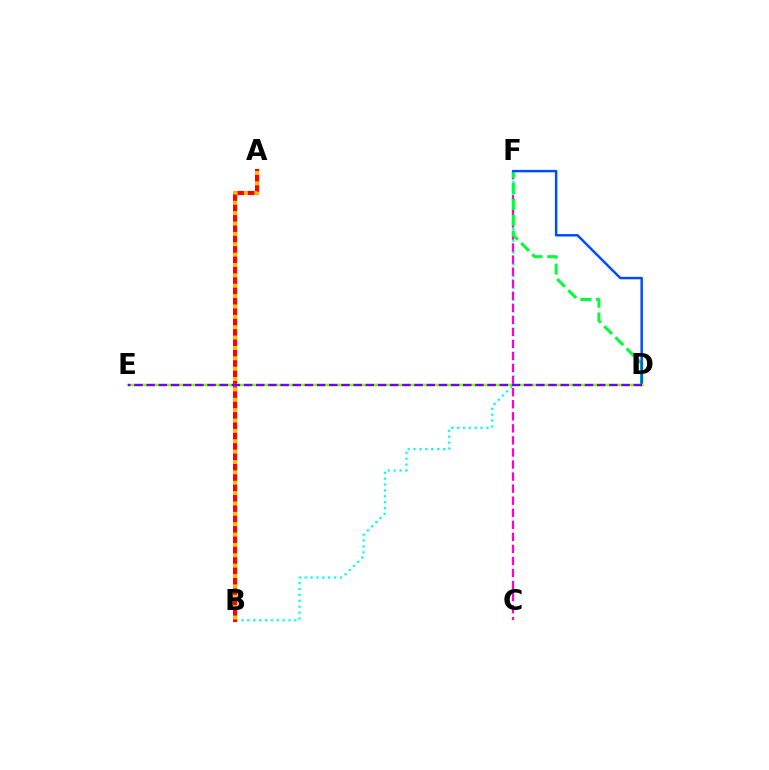{('B', 'F'): [{'color': '#00fff6', 'line_style': 'dotted', 'thickness': 1.6}], ('C', 'F'): [{'color': '#ff00cf', 'line_style': 'dashed', 'thickness': 1.64}], ('D', 'F'): [{'color': '#00ff39', 'line_style': 'dashed', 'thickness': 2.15}, {'color': '#004bff', 'line_style': 'solid', 'thickness': 1.77}], ('A', 'B'): [{'color': '#ff0000', 'line_style': 'solid', 'thickness': 2.97}, {'color': '#ffbd00', 'line_style': 'dotted', 'thickness': 2.82}], ('D', 'E'): [{'color': '#84ff00', 'line_style': 'solid', 'thickness': 1.79}, {'color': '#7200ff', 'line_style': 'dashed', 'thickness': 1.65}]}